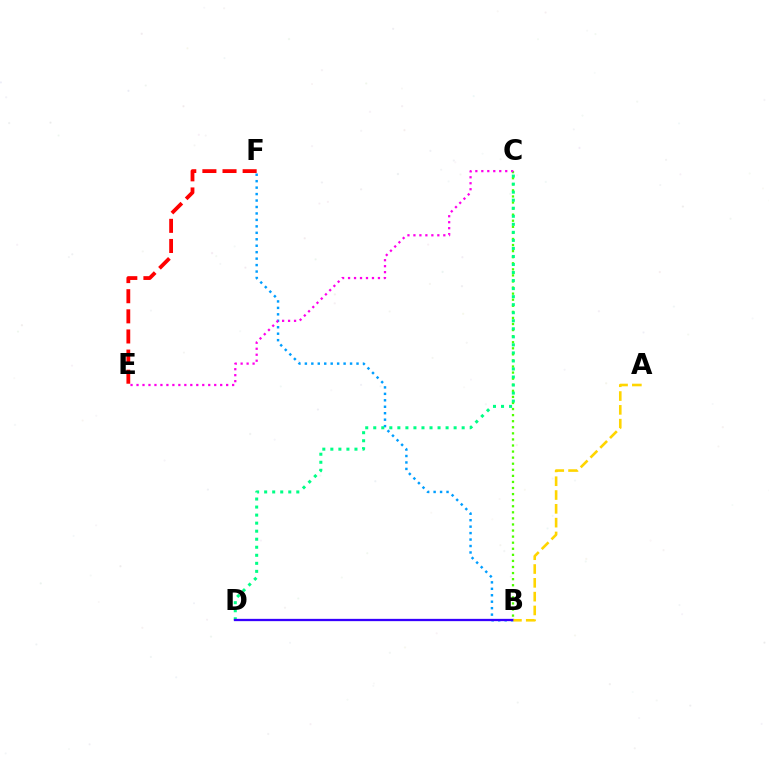{('E', 'F'): [{'color': '#ff0000', 'line_style': 'dashed', 'thickness': 2.73}], ('B', 'C'): [{'color': '#4fff00', 'line_style': 'dotted', 'thickness': 1.65}], ('B', 'F'): [{'color': '#009eff', 'line_style': 'dotted', 'thickness': 1.75}], ('C', 'D'): [{'color': '#00ff86', 'line_style': 'dotted', 'thickness': 2.18}], ('C', 'E'): [{'color': '#ff00ed', 'line_style': 'dotted', 'thickness': 1.62}], ('B', 'D'): [{'color': '#3700ff', 'line_style': 'solid', 'thickness': 1.65}], ('A', 'B'): [{'color': '#ffd500', 'line_style': 'dashed', 'thickness': 1.88}]}